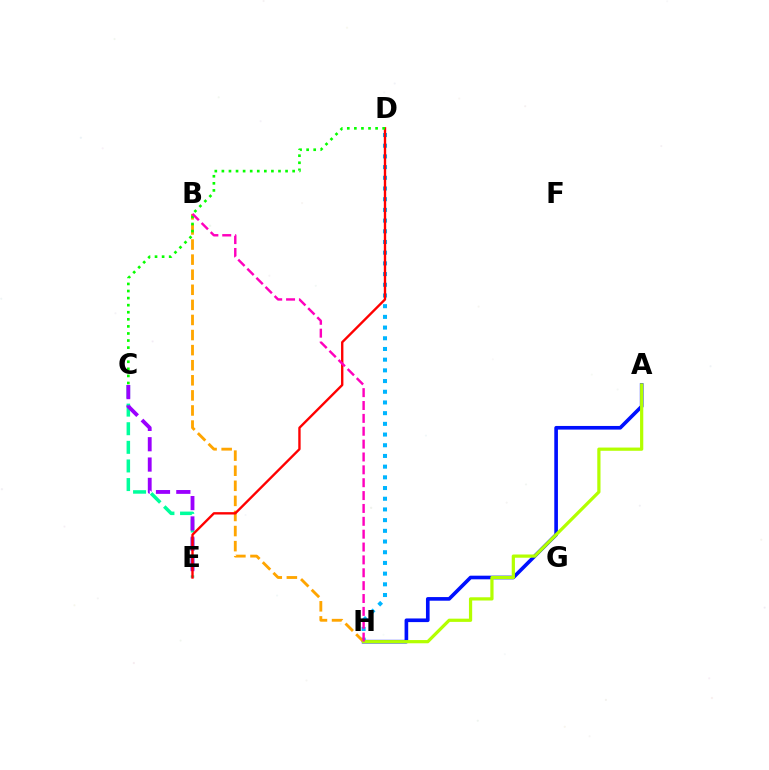{('D', 'H'): [{'color': '#00b5ff', 'line_style': 'dotted', 'thickness': 2.91}], ('A', 'H'): [{'color': '#0010ff', 'line_style': 'solid', 'thickness': 2.62}, {'color': '#b3ff00', 'line_style': 'solid', 'thickness': 2.32}], ('C', 'E'): [{'color': '#00ff9d', 'line_style': 'dashed', 'thickness': 2.53}, {'color': '#9b00ff', 'line_style': 'dashed', 'thickness': 2.76}], ('B', 'H'): [{'color': '#ffa500', 'line_style': 'dashed', 'thickness': 2.05}, {'color': '#ff00bd', 'line_style': 'dashed', 'thickness': 1.75}], ('D', 'E'): [{'color': '#ff0000', 'line_style': 'solid', 'thickness': 1.7}], ('C', 'D'): [{'color': '#08ff00', 'line_style': 'dotted', 'thickness': 1.92}]}